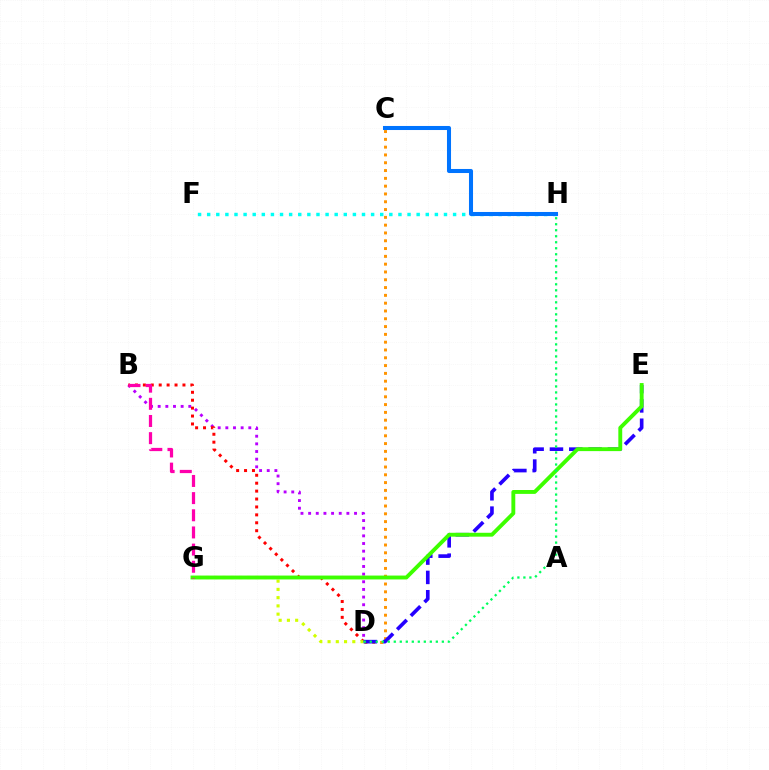{('B', 'D'): [{'color': '#b900ff', 'line_style': 'dotted', 'thickness': 2.08}, {'color': '#ff0000', 'line_style': 'dotted', 'thickness': 2.15}], ('C', 'D'): [{'color': '#ff9400', 'line_style': 'dotted', 'thickness': 2.12}], ('D', 'G'): [{'color': '#d1ff00', 'line_style': 'dotted', 'thickness': 2.24}], ('D', 'E'): [{'color': '#2500ff', 'line_style': 'dashed', 'thickness': 2.62}], ('F', 'H'): [{'color': '#00fff6', 'line_style': 'dotted', 'thickness': 2.47}], ('E', 'G'): [{'color': '#3dff00', 'line_style': 'solid', 'thickness': 2.8}], ('B', 'G'): [{'color': '#ff00ac', 'line_style': 'dashed', 'thickness': 2.33}], ('D', 'H'): [{'color': '#00ff5c', 'line_style': 'dotted', 'thickness': 1.63}], ('C', 'H'): [{'color': '#0074ff', 'line_style': 'solid', 'thickness': 2.91}]}